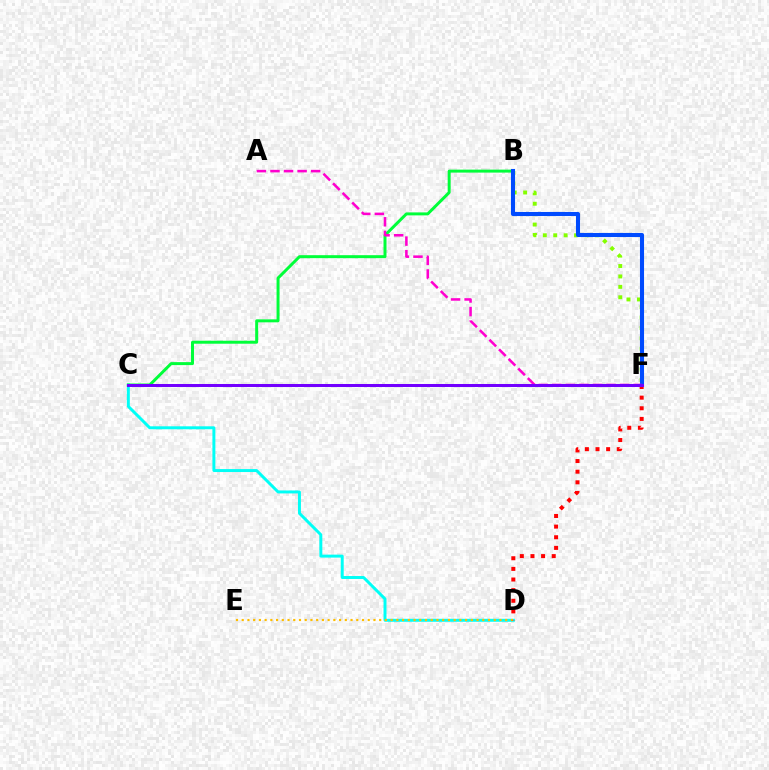{('C', 'D'): [{'color': '#00fff6', 'line_style': 'solid', 'thickness': 2.13}], ('D', 'E'): [{'color': '#ffbd00', 'line_style': 'dotted', 'thickness': 1.56}], ('B', 'C'): [{'color': '#00ff39', 'line_style': 'solid', 'thickness': 2.14}], ('D', 'F'): [{'color': '#ff0000', 'line_style': 'dotted', 'thickness': 2.89}], ('B', 'F'): [{'color': '#84ff00', 'line_style': 'dotted', 'thickness': 2.83}, {'color': '#004bff', 'line_style': 'solid', 'thickness': 2.94}], ('A', 'F'): [{'color': '#ff00cf', 'line_style': 'dashed', 'thickness': 1.84}], ('C', 'F'): [{'color': '#7200ff', 'line_style': 'solid', 'thickness': 2.17}]}